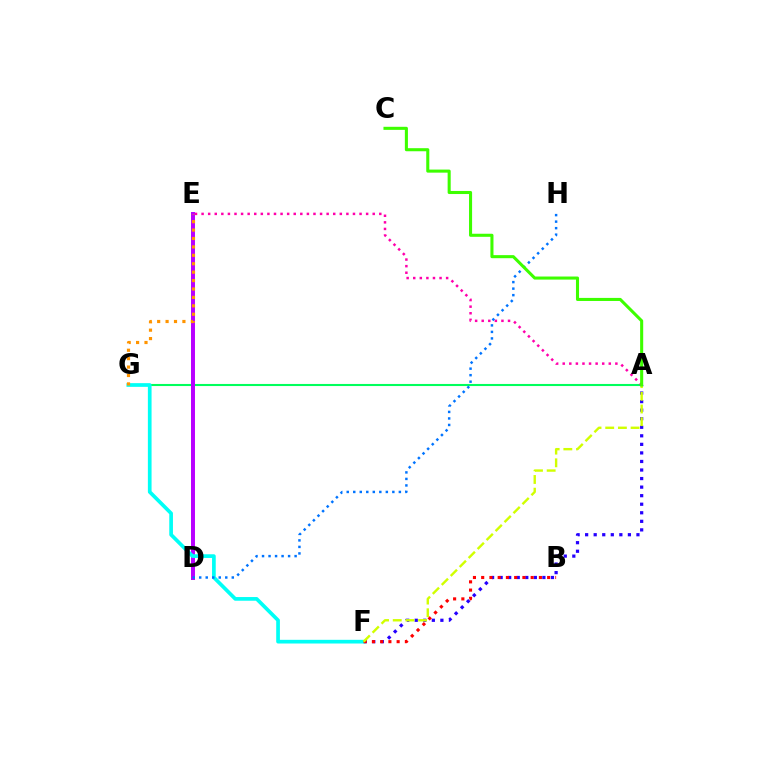{('A', 'G'): [{'color': '#00ff5c', 'line_style': 'solid', 'thickness': 1.5}], ('D', 'E'): [{'color': '#b900ff', 'line_style': 'solid', 'thickness': 2.86}], ('A', 'F'): [{'color': '#2500ff', 'line_style': 'dotted', 'thickness': 2.32}, {'color': '#d1ff00', 'line_style': 'dashed', 'thickness': 1.72}], ('F', 'G'): [{'color': '#00fff6', 'line_style': 'solid', 'thickness': 2.66}], ('E', 'G'): [{'color': '#ff9400', 'line_style': 'dotted', 'thickness': 2.29}], ('B', 'F'): [{'color': '#ff0000', 'line_style': 'dotted', 'thickness': 2.24}], ('A', 'E'): [{'color': '#ff00ac', 'line_style': 'dotted', 'thickness': 1.79}], ('D', 'H'): [{'color': '#0074ff', 'line_style': 'dotted', 'thickness': 1.77}], ('A', 'C'): [{'color': '#3dff00', 'line_style': 'solid', 'thickness': 2.21}]}